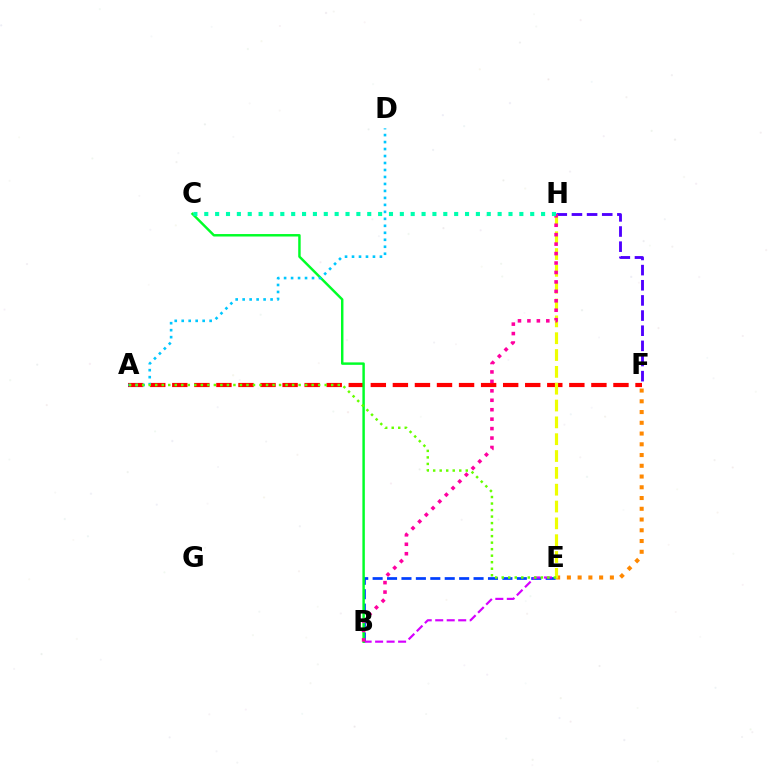{('E', 'F'): [{'color': '#ff8800', 'line_style': 'dotted', 'thickness': 2.92}], ('B', 'E'): [{'color': '#003fff', 'line_style': 'dashed', 'thickness': 1.96}, {'color': '#d600ff', 'line_style': 'dashed', 'thickness': 1.56}], ('F', 'H'): [{'color': '#4f00ff', 'line_style': 'dashed', 'thickness': 2.06}], ('A', 'F'): [{'color': '#ff0000', 'line_style': 'dashed', 'thickness': 3.0}], ('B', 'C'): [{'color': '#00ff27', 'line_style': 'solid', 'thickness': 1.77}], ('E', 'H'): [{'color': '#eeff00', 'line_style': 'dashed', 'thickness': 2.29}], ('A', 'D'): [{'color': '#00c7ff', 'line_style': 'dotted', 'thickness': 1.9}], ('B', 'H'): [{'color': '#ff00a0', 'line_style': 'dotted', 'thickness': 2.57}], ('A', 'E'): [{'color': '#66ff00', 'line_style': 'dotted', 'thickness': 1.77}], ('C', 'H'): [{'color': '#00ffaf', 'line_style': 'dotted', 'thickness': 2.95}]}